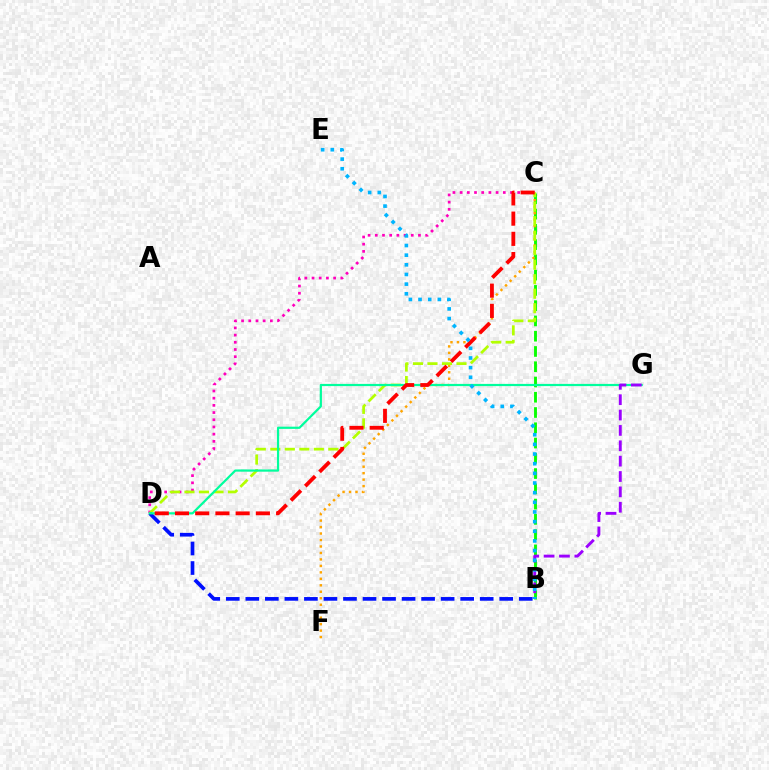{('C', 'D'): [{'color': '#ff00bd', 'line_style': 'dotted', 'thickness': 1.95}, {'color': '#b3ff00', 'line_style': 'dashed', 'thickness': 1.97}, {'color': '#ff0000', 'line_style': 'dashed', 'thickness': 2.75}], ('B', 'C'): [{'color': '#08ff00', 'line_style': 'dashed', 'thickness': 2.07}], ('C', 'F'): [{'color': '#ffa500', 'line_style': 'dotted', 'thickness': 1.76}], ('B', 'D'): [{'color': '#0010ff', 'line_style': 'dashed', 'thickness': 2.65}], ('D', 'G'): [{'color': '#00ff9d', 'line_style': 'solid', 'thickness': 1.59}], ('B', 'G'): [{'color': '#9b00ff', 'line_style': 'dashed', 'thickness': 2.09}], ('B', 'E'): [{'color': '#00b5ff', 'line_style': 'dotted', 'thickness': 2.62}]}